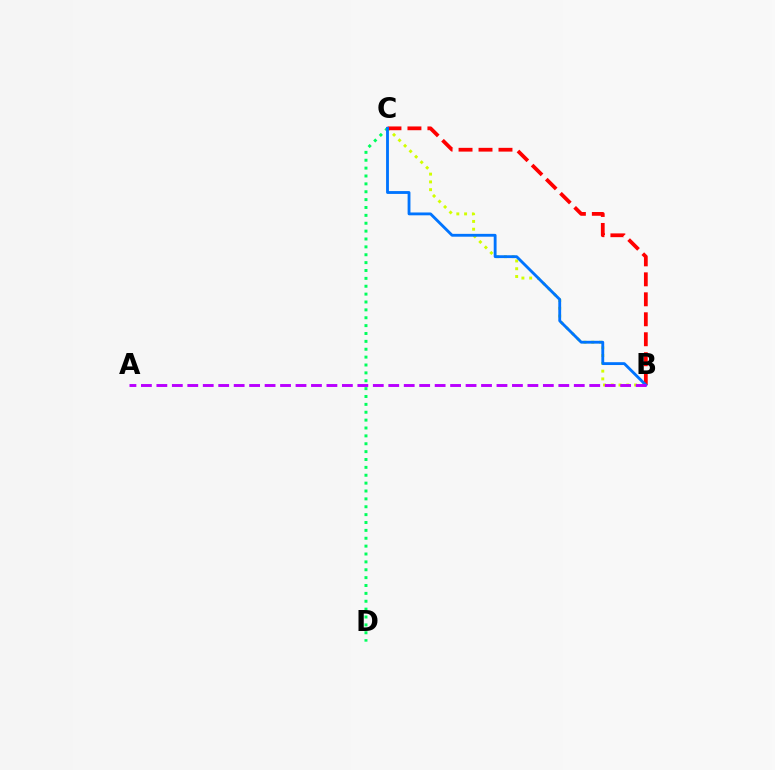{('C', 'D'): [{'color': '#00ff5c', 'line_style': 'dotted', 'thickness': 2.14}], ('B', 'C'): [{'color': '#d1ff00', 'line_style': 'dotted', 'thickness': 2.11}, {'color': '#ff0000', 'line_style': 'dashed', 'thickness': 2.71}, {'color': '#0074ff', 'line_style': 'solid', 'thickness': 2.05}], ('A', 'B'): [{'color': '#b900ff', 'line_style': 'dashed', 'thickness': 2.1}]}